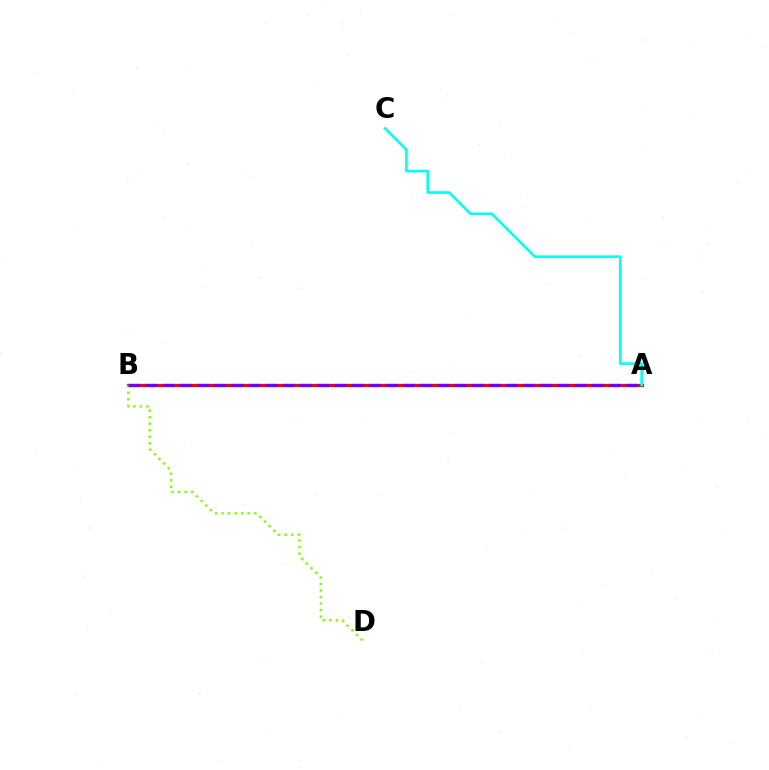{('A', 'B'): [{'color': '#ff0000', 'line_style': 'solid', 'thickness': 2.34}, {'color': '#7200ff', 'line_style': 'dashed', 'thickness': 2.33}], ('B', 'D'): [{'color': '#84ff00', 'line_style': 'dotted', 'thickness': 1.78}], ('A', 'C'): [{'color': '#00fff6', 'line_style': 'solid', 'thickness': 1.88}]}